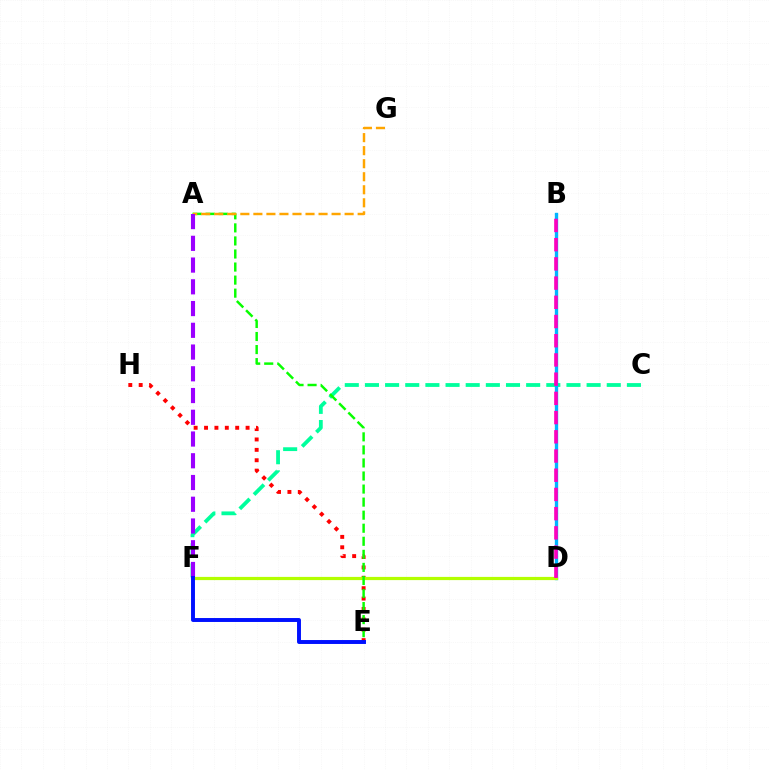{('E', 'H'): [{'color': '#ff0000', 'line_style': 'dotted', 'thickness': 2.82}], ('C', 'F'): [{'color': '#00ff9d', 'line_style': 'dashed', 'thickness': 2.74}], ('B', 'D'): [{'color': '#00b5ff', 'line_style': 'solid', 'thickness': 2.41}, {'color': '#ff00bd', 'line_style': 'dashed', 'thickness': 2.61}], ('D', 'F'): [{'color': '#b3ff00', 'line_style': 'solid', 'thickness': 2.31}], ('A', 'E'): [{'color': '#08ff00', 'line_style': 'dashed', 'thickness': 1.77}], ('A', 'G'): [{'color': '#ffa500', 'line_style': 'dashed', 'thickness': 1.77}], ('A', 'F'): [{'color': '#9b00ff', 'line_style': 'dashed', 'thickness': 2.95}], ('E', 'F'): [{'color': '#0010ff', 'line_style': 'solid', 'thickness': 2.83}]}